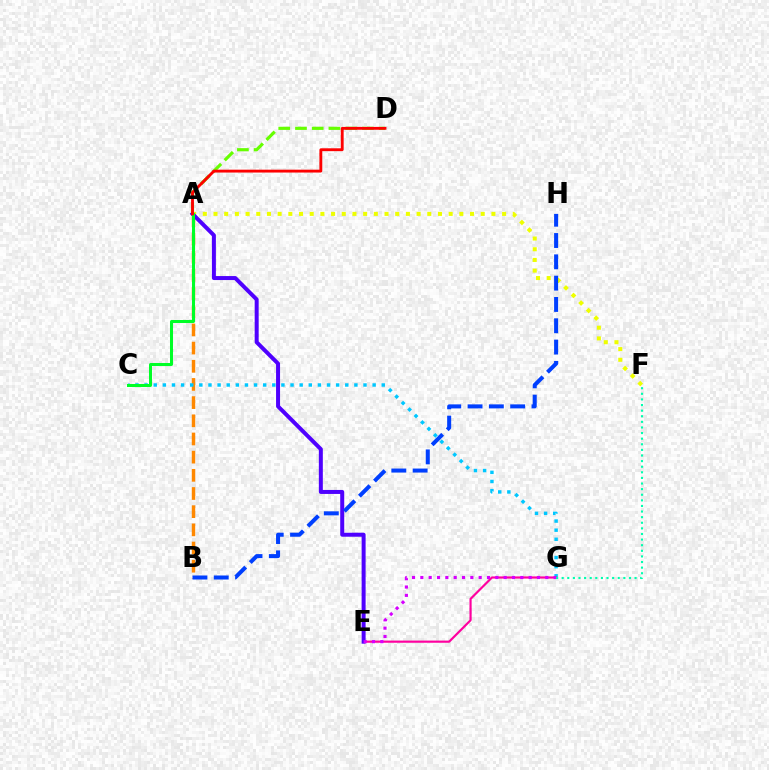{('A', 'D'): [{'color': '#66ff00', 'line_style': 'dashed', 'thickness': 2.27}, {'color': '#ff0000', 'line_style': 'solid', 'thickness': 2.06}], ('A', 'F'): [{'color': '#eeff00', 'line_style': 'dotted', 'thickness': 2.9}], ('A', 'B'): [{'color': '#ff8800', 'line_style': 'dashed', 'thickness': 2.47}], ('C', 'G'): [{'color': '#00c7ff', 'line_style': 'dotted', 'thickness': 2.48}], ('E', 'G'): [{'color': '#ff00a0', 'line_style': 'solid', 'thickness': 1.56}, {'color': '#d600ff', 'line_style': 'dotted', 'thickness': 2.26}], ('A', 'E'): [{'color': '#4f00ff', 'line_style': 'solid', 'thickness': 2.87}], ('B', 'H'): [{'color': '#003fff', 'line_style': 'dashed', 'thickness': 2.89}], ('A', 'C'): [{'color': '#00ff27', 'line_style': 'solid', 'thickness': 2.17}], ('F', 'G'): [{'color': '#00ffaf', 'line_style': 'dotted', 'thickness': 1.52}]}